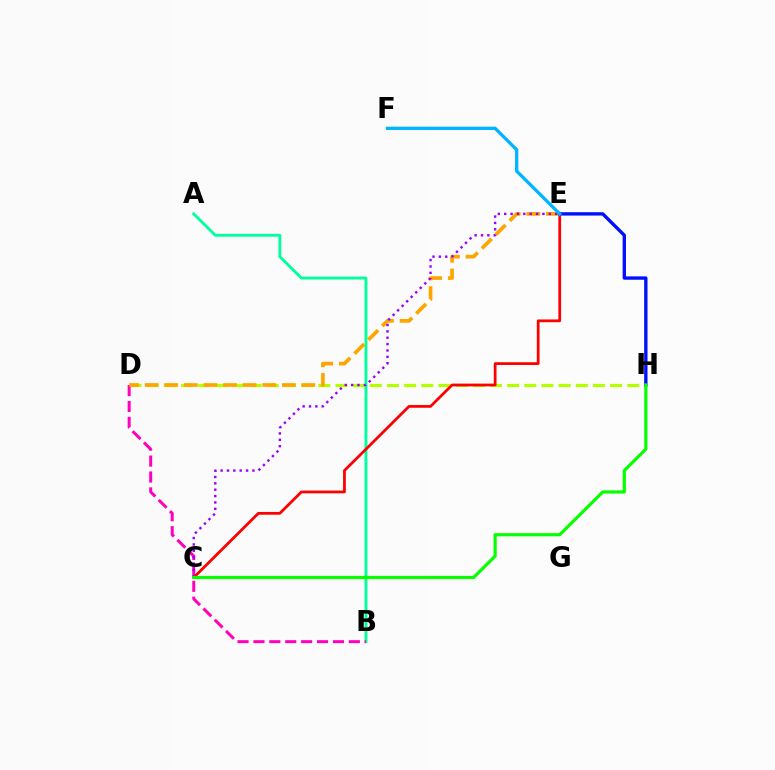{('A', 'B'): [{'color': '#00ff9d', 'line_style': 'solid', 'thickness': 2.06}], ('D', 'H'): [{'color': '#b3ff00', 'line_style': 'dashed', 'thickness': 2.33}], ('B', 'D'): [{'color': '#ff00bd', 'line_style': 'dashed', 'thickness': 2.16}], ('C', 'E'): [{'color': '#ff0000', 'line_style': 'solid', 'thickness': 1.99}, {'color': '#9b00ff', 'line_style': 'dotted', 'thickness': 1.73}], ('D', 'E'): [{'color': '#ffa500', 'line_style': 'dashed', 'thickness': 2.66}], ('E', 'H'): [{'color': '#0010ff', 'line_style': 'solid', 'thickness': 2.42}], ('E', 'F'): [{'color': '#00b5ff', 'line_style': 'solid', 'thickness': 2.36}], ('C', 'H'): [{'color': '#08ff00', 'line_style': 'solid', 'thickness': 2.3}]}